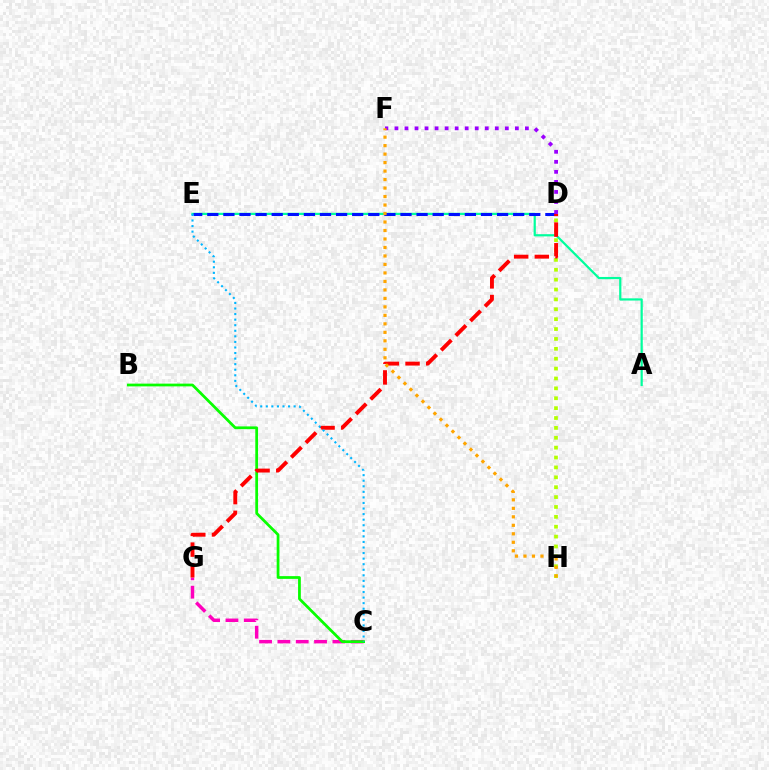{('C', 'G'): [{'color': '#ff00bd', 'line_style': 'dashed', 'thickness': 2.49}], ('D', 'H'): [{'color': '#b3ff00', 'line_style': 'dotted', 'thickness': 2.69}], ('A', 'E'): [{'color': '#00ff9d', 'line_style': 'solid', 'thickness': 1.59}], ('B', 'C'): [{'color': '#08ff00', 'line_style': 'solid', 'thickness': 1.98}], ('D', 'E'): [{'color': '#0010ff', 'line_style': 'dashed', 'thickness': 2.19}], ('D', 'G'): [{'color': '#ff0000', 'line_style': 'dashed', 'thickness': 2.81}], ('D', 'F'): [{'color': '#9b00ff', 'line_style': 'dotted', 'thickness': 2.73}], ('C', 'E'): [{'color': '#00b5ff', 'line_style': 'dotted', 'thickness': 1.51}], ('F', 'H'): [{'color': '#ffa500', 'line_style': 'dotted', 'thickness': 2.31}]}